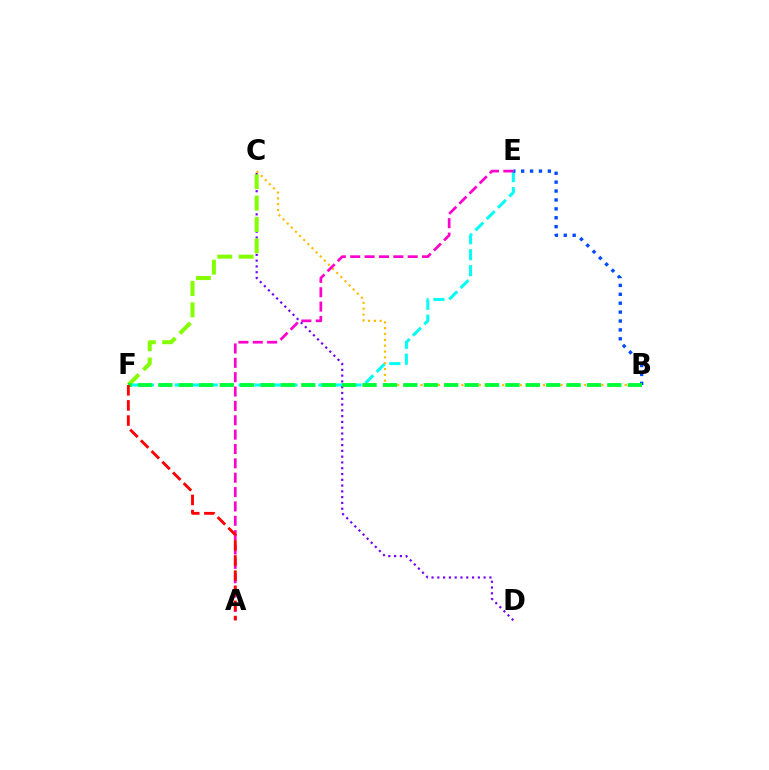{('E', 'F'): [{'color': '#00fff6', 'line_style': 'dashed', 'thickness': 2.17}], ('C', 'D'): [{'color': '#7200ff', 'line_style': 'dotted', 'thickness': 1.57}], ('B', 'E'): [{'color': '#004bff', 'line_style': 'dotted', 'thickness': 2.42}], ('C', 'F'): [{'color': '#84ff00', 'line_style': 'dashed', 'thickness': 2.9}], ('B', 'C'): [{'color': '#ffbd00', 'line_style': 'dotted', 'thickness': 1.58}], ('B', 'F'): [{'color': '#00ff39', 'line_style': 'dashed', 'thickness': 2.77}], ('A', 'E'): [{'color': '#ff00cf', 'line_style': 'dashed', 'thickness': 1.95}], ('A', 'F'): [{'color': '#ff0000', 'line_style': 'dashed', 'thickness': 2.06}]}